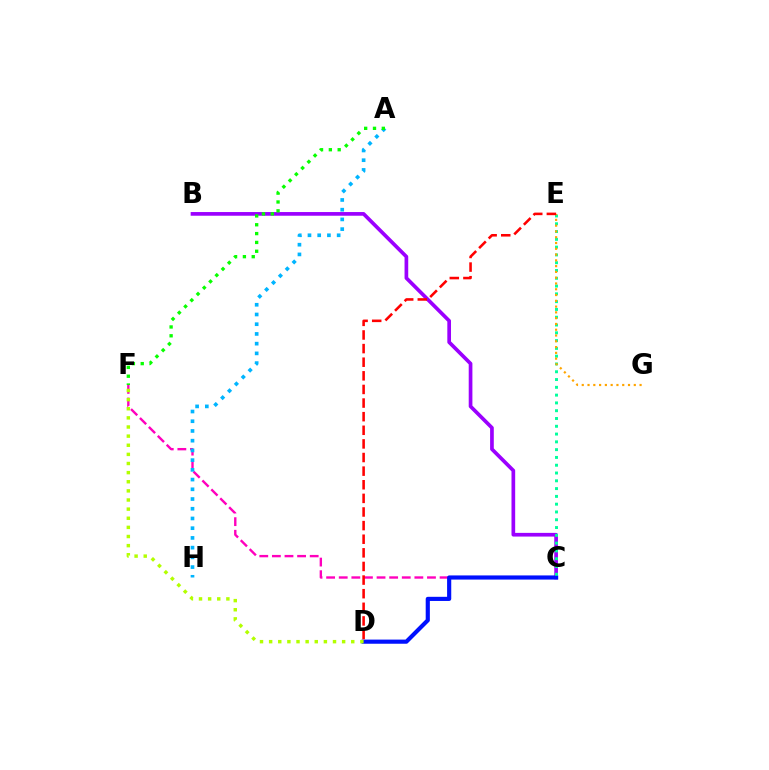{('C', 'F'): [{'color': '#ff00bd', 'line_style': 'dashed', 'thickness': 1.71}], ('A', 'H'): [{'color': '#00b5ff', 'line_style': 'dotted', 'thickness': 2.64}], ('B', 'C'): [{'color': '#9b00ff', 'line_style': 'solid', 'thickness': 2.65}], ('C', 'D'): [{'color': '#0010ff', 'line_style': 'solid', 'thickness': 2.99}], ('A', 'F'): [{'color': '#08ff00', 'line_style': 'dotted', 'thickness': 2.4}], ('C', 'E'): [{'color': '#00ff9d', 'line_style': 'dotted', 'thickness': 2.12}], ('E', 'G'): [{'color': '#ffa500', 'line_style': 'dotted', 'thickness': 1.57}], ('D', 'E'): [{'color': '#ff0000', 'line_style': 'dashed', 'thickness': 1.85}], ('D', 'F'): [{'color': '#b3ff00', 'line_style': 'dotted', 'thickness': 2.48}]}